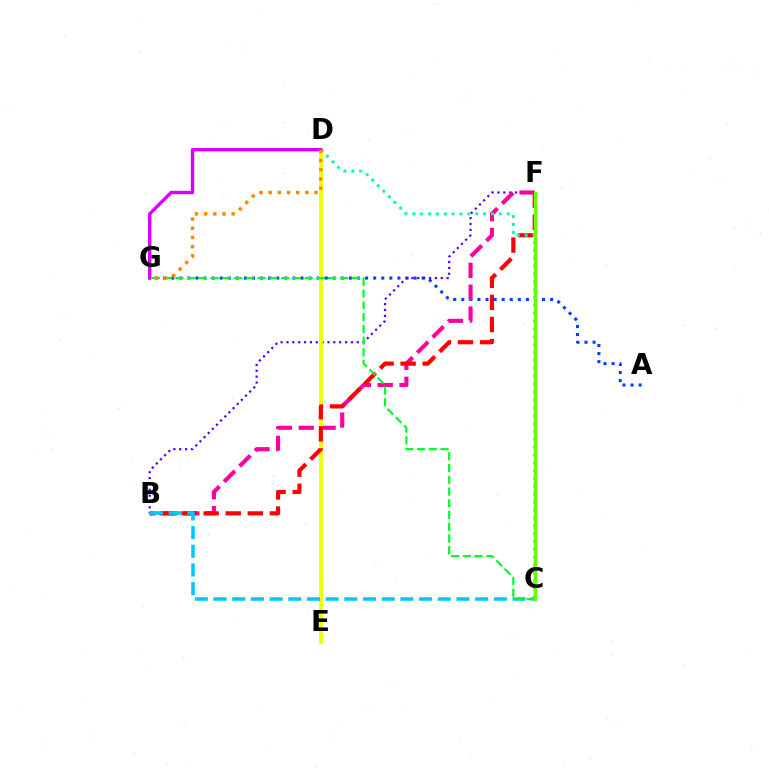{('A', 'G'): [{'color': '#003fff', 'line_style': 'dotted', 'thickness': 2.19}], ('B', 'F'): [{'color': '#4f00ff', 'line_style': 'dotted', 'thickness': 1.59}, {'color': '#ff00a0', 'line_style': 'dashed', 'thickness': 2.97}, {'color': '#ff0000', 'line_style': 'dashed', 'thickness': 3.0}], ('D', 'E'): [{'color': '#eeff00', 'line_style': 'solid', 'thickness': 2.74}], ('C', 'D'): [{'color': '#00ffaf', 'line_style': 'dotted', 'thickness': 2.14}], ('D', 'G'): [{'color': '#d600ff', 'line_style': 'solid', 'thickness': 2.44}, {'color': '#ff8800', 'line_style': 'dotted', 'thickness': 2.49}], ('B', 'C'): [{'color': '#00c7ff', 'line_style': 'dashed', 'thickness': 2.54}], ('C', 'G'): [{'color': '#00ff27', 'line_style': 'dashed', 'thickness': 1.6}], ('C', 'F'): [{'color': '#66ff00', 'line_style': 'solid', 'thickness': 2.48}]}